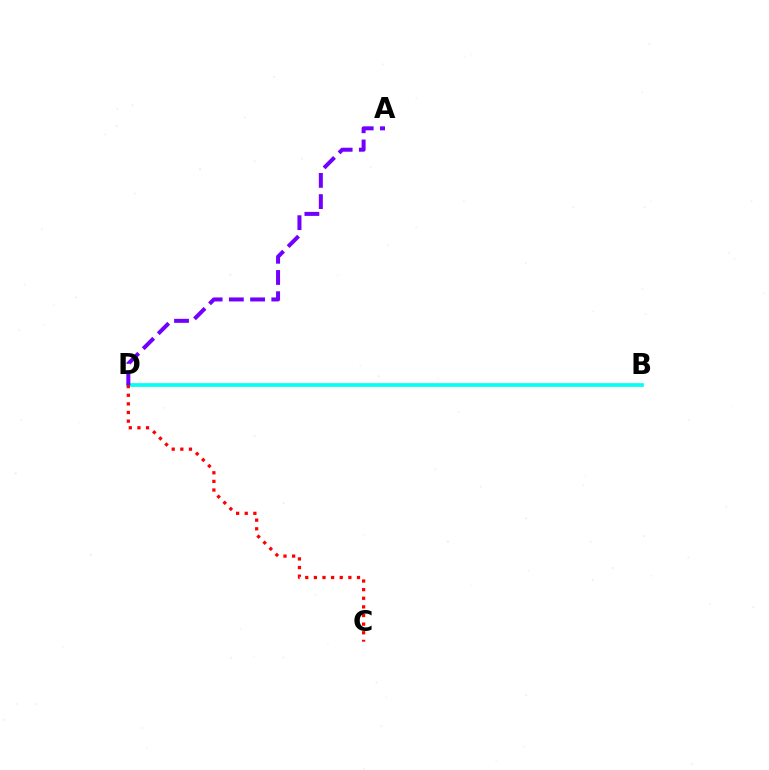{('B', 'D'): [{'color': '#84ff00', 'line_style': 'dotted', 'thickness': 1.52}, {'color': '#00fff6', 'line_style': 'solid', 'thickness': 2.66}], ('C', 'D'): [{'color': '#ff0000', 'line_style': 'dotted', 'thickness': 2.34}], ('A', 'D'): [{'color': '#7200ff', 'line_style': 'dashed', 'thickness': 2.88}]}